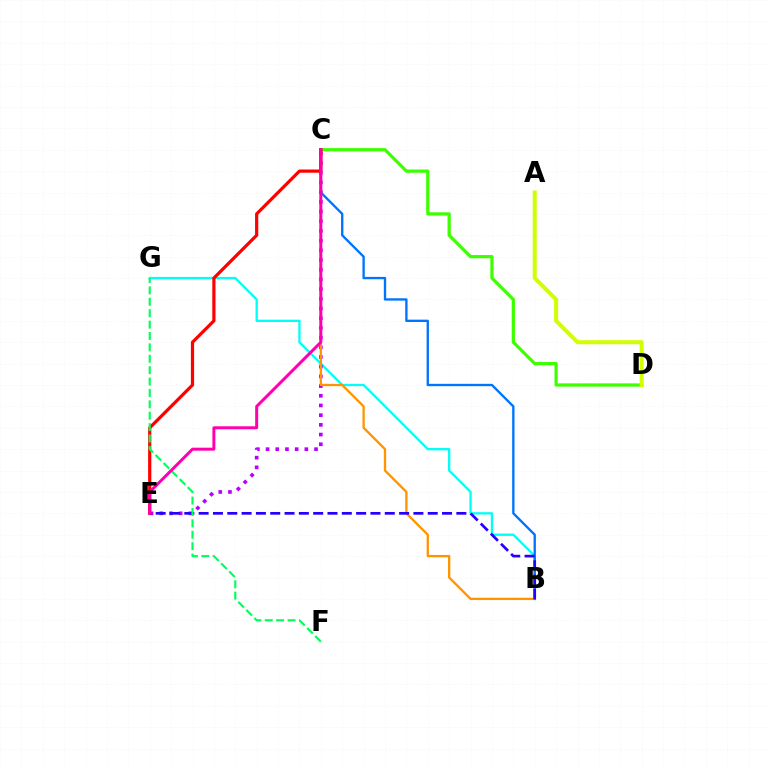{('B', 'G'): [{'color': '#00fff6', 'line_style': 'solid', 'thickness': 1.66}], ('C', 'E'): [{'color': '#b900ff', 'line_style': 'dotted', 'thickness': 2.63}, {'color': '#ff0000', 'line_style': 'solid', 'thickness': 2.31}, {'color': '#ff00ac', 'line_style': 'solid', 'thickness': 2.14}], ('B', 'C'): [{'color': '#ff9400', 'line_style': 'solid', 'thickness': 1.67}, {'color': '#0074ff', 'line_style': 'solid', 'thickness': 1.69}], ('C', 'D'): [{'color': '#3dff00', 'line_style': 'solid', 'thickness': 2.32}], ('A', 'D'): [{'color': '#d1ff00', 'line_style': 'solid', 'thickness': 2.89}], ('B', 'E'): [{'color': '#2500ff', 'line_style': 'dashed', 'thickness': 1.95}], ('F', 'G'): [{'color': '#00ff5c', 'line_style': 'dashed', 'thickness': 1.55}]}